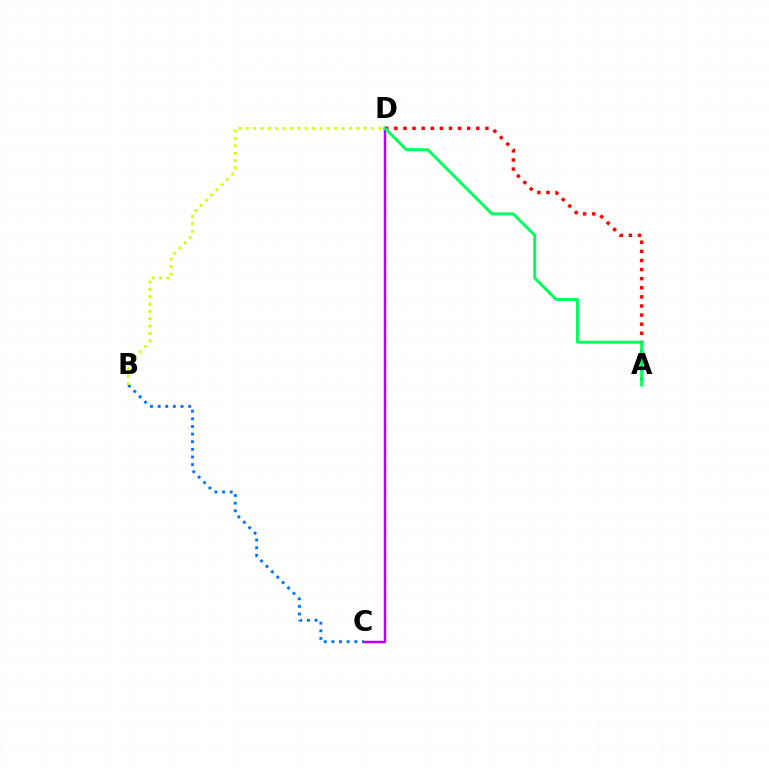{('C', 'D'): [{'color': '#b900ff', 'line_style': 'solid', 'thickness': 1.8}], ('B', 'C'): [{'color': '#0074ff', 'line_style': 'dotted', 'thickness': 2.07}], ('A', 'D'): [{'color': '#ff0000', 'line_style': 'dotted', 'thickness': 2.47}, {'color': '#00ff5c', 'line_style': 'solid', 'thickness': 2.14}], ('B', 'D'): [{'color': '#d1ff00', 'line_style': 'dotted', 'thickness': 2.0}]}